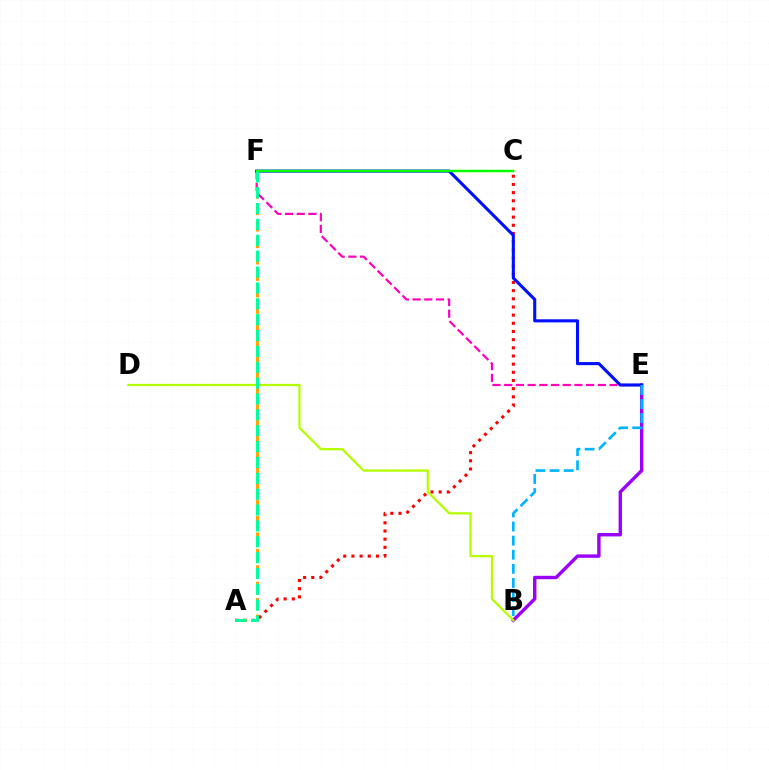{('E', 'F'): [{'color': '#ff00bd', 'line_style': 'dashed', 'thickness': 1.59}, {'color': '#0010ff', 'line_style': 'solid', 'thickness': 2.22}], ('A', 'C'): [{'color': '#ff0000', 'line_style': 'dotted', 'thickness': 2.22}], ('A', 'F'): [{'color': '#ffa500', 'line_style': 'dashed', 'thickness': 2.23}, {'color': '#00ff9d', 'line_style': 'dashed', 'thickness': 2.16}], ('B', 'E'): [{'color': '#9b00ff', 'line_style': 'solid', 'thickness': 2.45}, {'color': '#00b5ff', 'line_style': 'dashed', 'thickness': 1.92}], ('B', 'D'): [{'color': '#b3ff00', 'line_style': 'solid', 'thickness': 1.61}], ('C', 'F'): [{'color': '#08ff00', 'line_style': 'solid', 'thickness': 1.78}]}